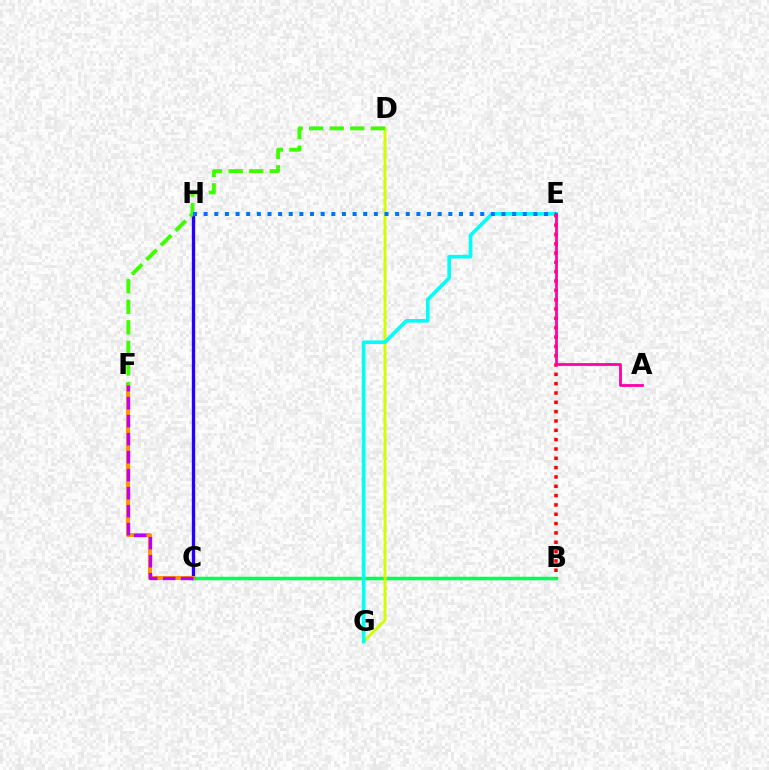{('B', 'C'): [{'color': '#00ff5c', 'line_style': 'solid', 'thickness': 2.51}], ('D', 'G'): [{'color': '#d1ff00', 'line_style': 'solid', 'thickness': 2.09}], ('C', 'H'): [{'color': '#2500ff', 'line_style': 'solid', 'thickness': 2.4}], ('C', 'F'): [{'color': '#ff9400', 'line_style': 'solid', 'thickness': 2.9}, {'color': '#b900ff', 'line_style': 'dashed', 'thickness': 2.45}], ('D', 'F'): [{'color': '#3dff00', 'line_style': 'dashed', 'thickness': 2.79}], ('E', 'G'): [{'color': '#00fff6', 'line_style': 'solid', 'thickness': 2.61}], ('B', 'E'): [{'color': '#ff0000', 'line_style': 'dotted', 'thickness': 2.53}], ('E', 'H'): [{'color': '#0074ff', 'line_style': 'dotted', 'thickness': 2.89}], ('A', 'E'): [{'color': '#ff00ac', 'line_style': 'solid', 'thickness': 2.0}]}